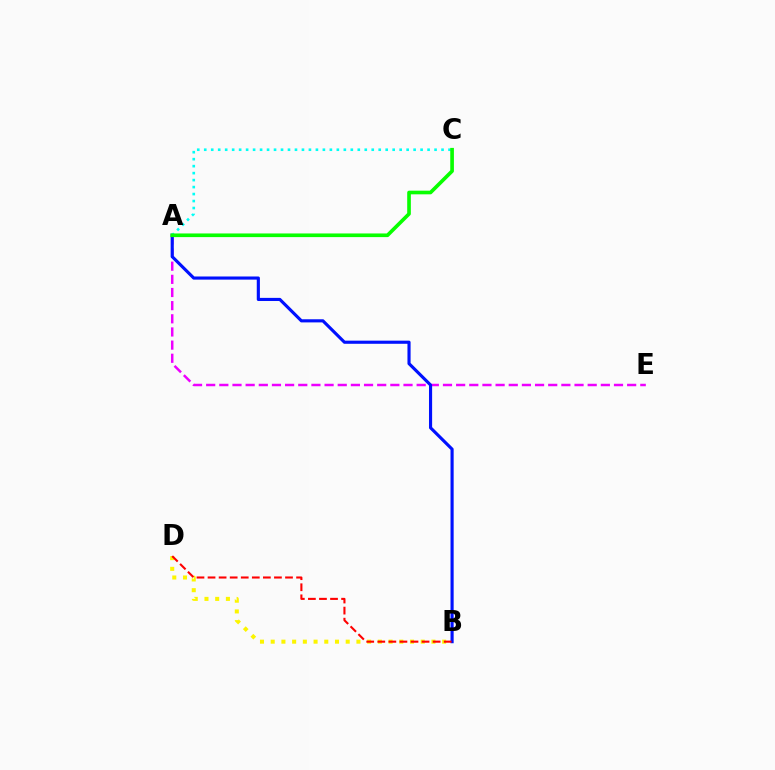{('A', 'E'): [{'color': '#ee00ff', 'line_style': 'dashed', 'thickness': 1.79}], ('A', 'B'): [{'color': '#0010ff', 'line_style': 'solid', 'thickness': 2.26}], ('A', 'C'): [{'color': '#00fff6', 'line_style': 'dotted', 'thickness': 1.9}, {'color': '#08ff00', 'line_style': 'solid', 'thickness': 2.63}], ('B', 'D'): [{'color': '#fcf500', 'line_style': 'dotted', 'thickness': 2.91}, {'color': '#ff0000', 'line_style': 'dashed', 'thickness': 1.5}]}